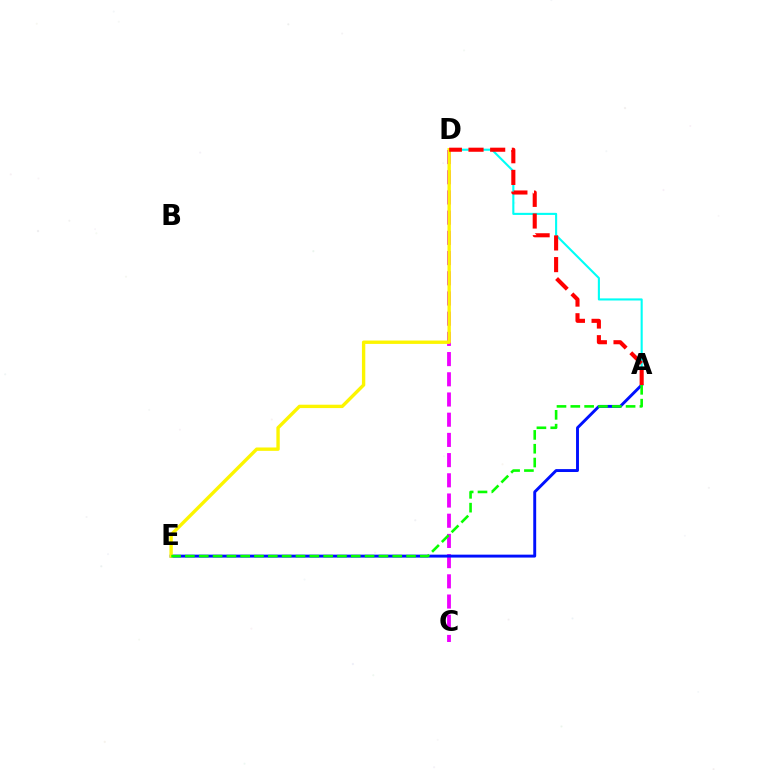{('C', 'D'): [{'color': '#ee00ff', 'line_style': 'dashed', 'thickness': 2.74}], ('A', 'E'): [{'color': '#0010ff', 'line_style': 'solid', 'thickness': 2.1}, {'color': '#08ff00', 'line_style': 'dashed', 'thickness': 1.88}], ('A', 'D'): [{'color': '#00fff6', 'line_style': 'solid', 'thickness': 1.51}, {'color': '#ff0000', 'line_style': 'dashed', 'thickness': 2.94}], ('D', 'E'): [{'color': '#fcf500', 'line_style': 'solid', 'thickness': 2.42}]}